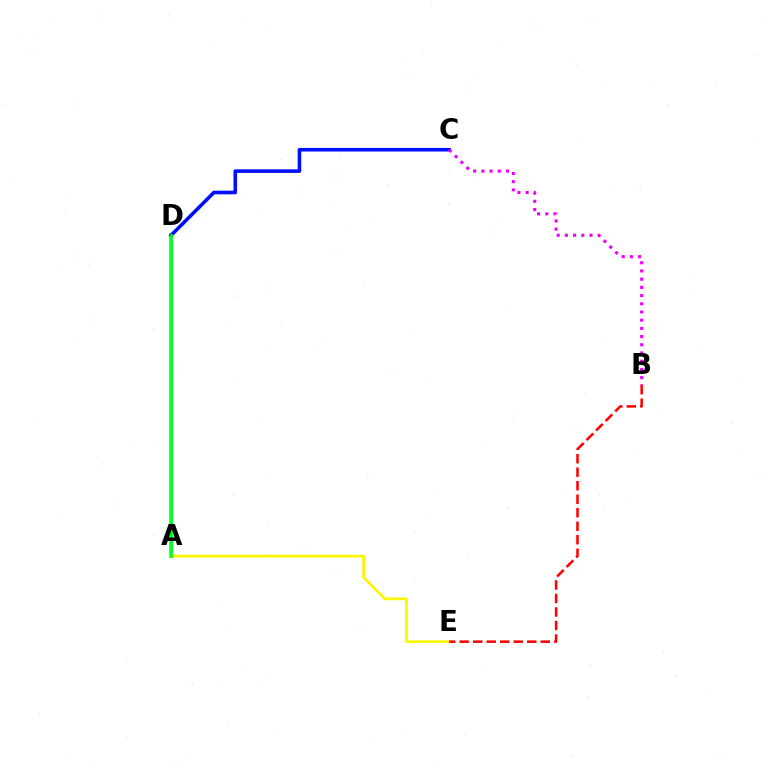{('A', 'D'): [{'color': '#00fff6', 'line_style': 'solid', 'thickness': 2.87}, {'color': '#08ff00', 'line_style': 'solid', 'thickness': 1.91}], ('C', 'D'): [{'color': '#0010ff', 'line_style': 'solid', 'thickness': 2.6}], ('A', 'E'): [{'color': '#fcf500', 'line_style': 'solid', 'thickness': 1.95}], ('B', 'E'): [{'color': '#ff0000', 'line_style': 'dashed', 'thickness': 1.84}], ('B', 'C'): [{'color': '#ee00ff', 'line_style': 'dotted', 'thickness': 2.23}]}